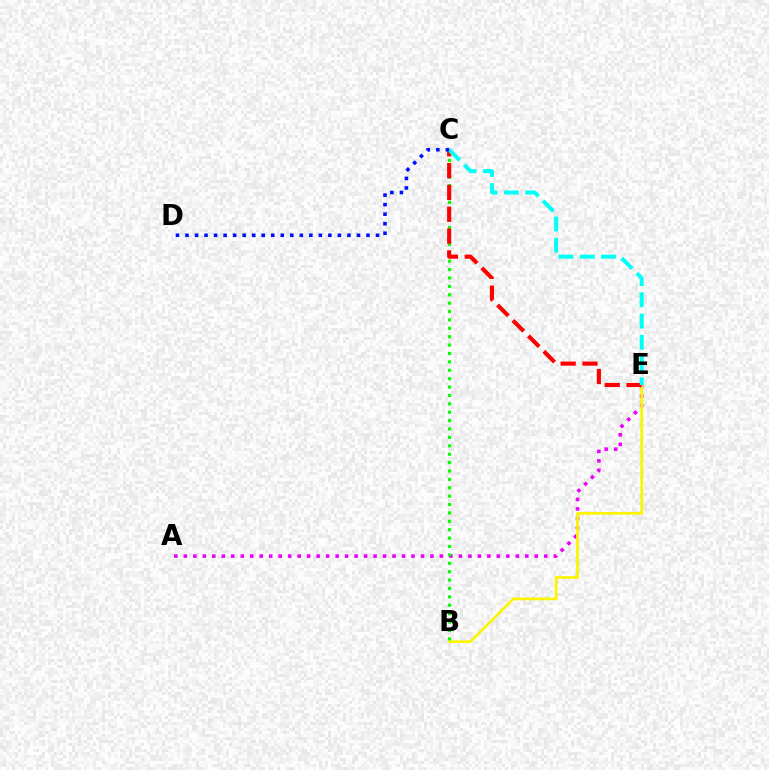{('A', 'E'): [{'color': '#ee00ff', 'line_style': 'dotted', 'thickness': 2.58}], ('B', 'E'): [{'color': '#fcf500', 'line_style': 'solid', 'thickness': 1.96}], ('B', 'C'): [{'color': '#08ff00', 'line_style': 'dotted', 'thickness': 2.28}], ('C', 'E'): [{'color': '#ff0000', 'line_style': 'dashed', 'thickness': 2.96}, {'color': '#00fff6', 'line_style': 'dashed', 'thickness': 2.89}], ('C', 'D'): [{'color': '#0010ff', 'line_style': 'dotted', 'thickness': 2.59}]}